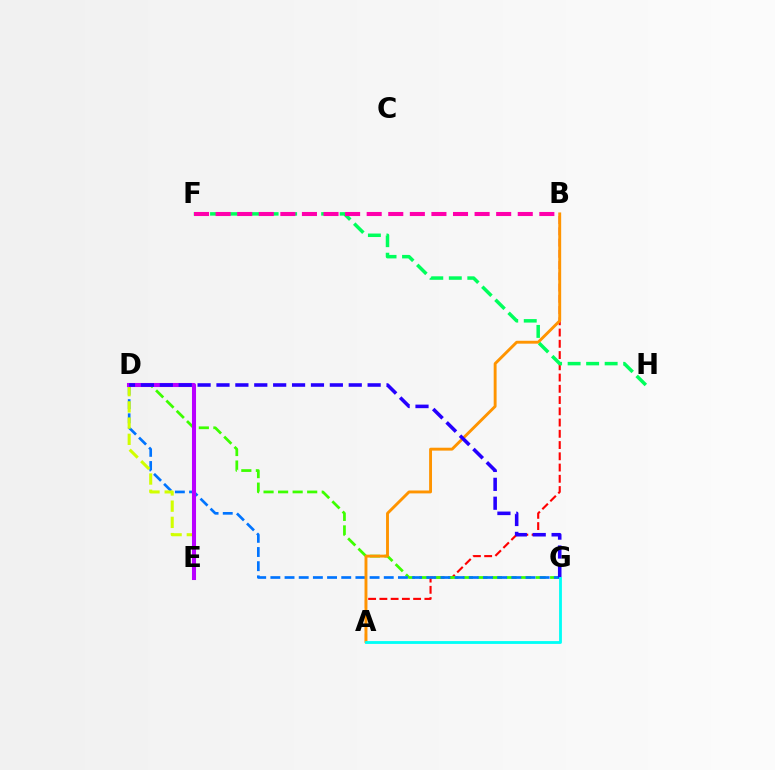{('A', 'B'): [{'color': '#ff0000', 'line_style': 'dashed', 'thickness': 1.53}, {'color': '#ff9400', 'line_style': 'solid', 'thickness': 2.08}], ('D', 'G'): [{'color': '#3dff00', 'line_style': 'dashed', 'thickness': 1.98}, {'color': '#0074ff', 'line_style': 'dashed', 'thickness': 1.93}, {'color': '#2500ff', 'line_style': 'dashed', 'thickness': 2.57}], ('D', 'E'): [{'color': '#d1ff00', 'line_style': 'dashed', 'thickness': 2.2}, {'color': '#b900ff', 'line_style': 'solid', 'thickness': 2.93}], ('A', 'G'): [{'color': '#00fff6', 'line_style': 'solid', 'thickness': 2.04}], ('F', 'H'): [{'color': '#00ff5c', 'line_style': 'dashed', 'thickness': 2.52}], ('B', 'F'): [{'color': '#ff00ac', 'line_style': 'dashed', 'thickness': 2.93}]}